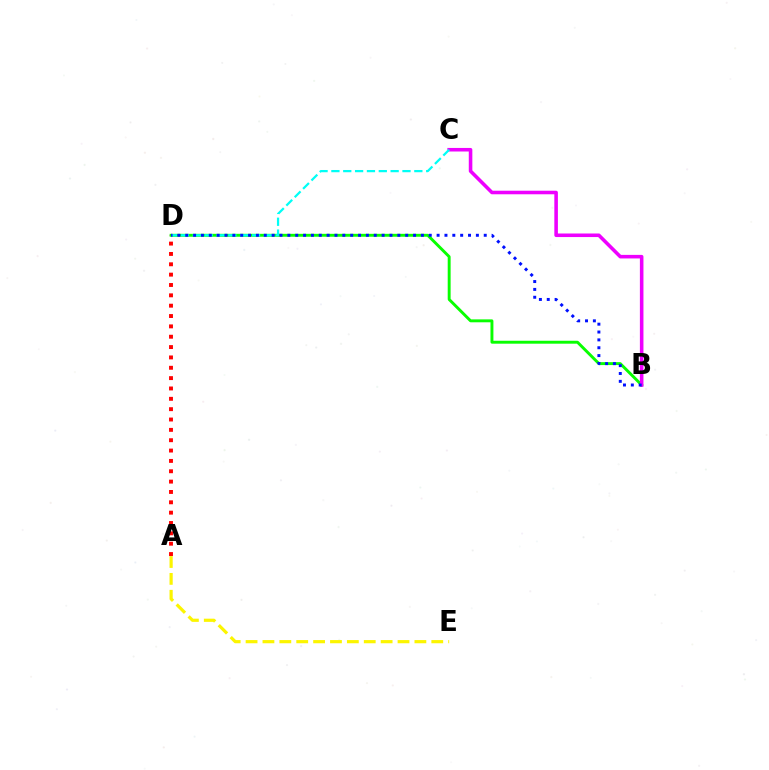{('A', 'D'): [{'color': '#ff0000', 'line_style': 'dotted', 'thickness': 2.81}], ('B', 'D'): [{'color': '#08ff00', 'line_style': 'solid', 'thickness': 2.1}, {'color': '#0010ff', 'line_style': 'dotted', 'thickness': 2.13}], ('A', 'E'): [{'color': '#fcf500', 'line_style': 'dashed', 'thickness': 2.29}], ('B', 'C'): [{'color': '#ee00ff', 'line_style': 'solid', 'thickness': 2.57}], ('C', 'D'): [{'color': '#00fff6', 'line_style': 'dashed', 'thickness': 1.61}]}